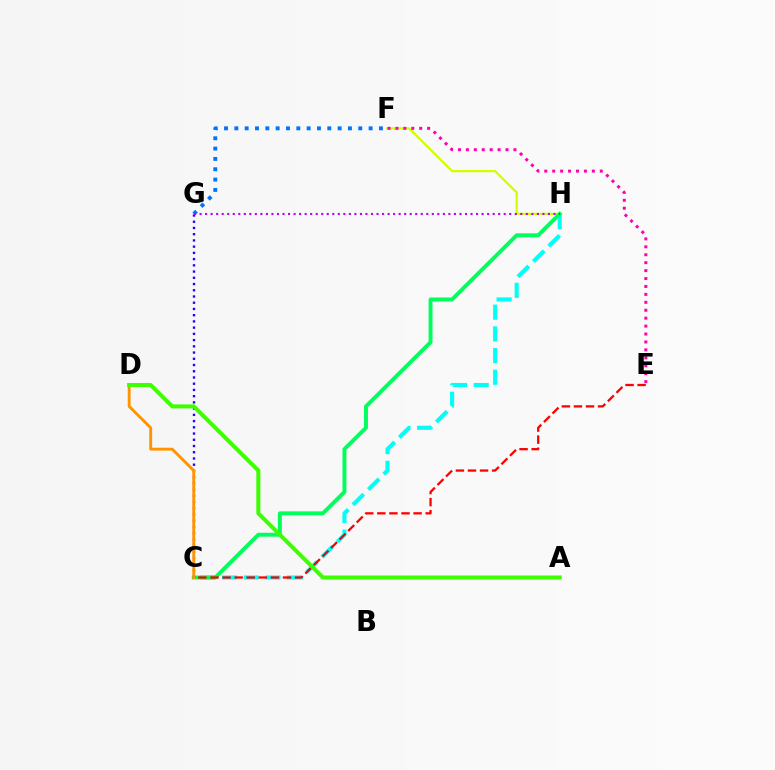{('F', 'H'): [{'color': '#d1ff00', 'line_style': 'solid', 'thickness': 1.65}], ('F', 'G'): [{'color': '#0074ff', 'line_style': 'dotted', 'thickness': 2.81}], ('C', 'H'): [{'color': '#00fff6', 'line_style': 'dashed', 'thickness': 2.95}, {'color': '#00ff5c', 'line_style': 'solid', 'thickness': 2.83}], ('C', 'G'): [{'color': '#2500ff', 'line_style': 'dotted', 'thickness': 1.69}], ('E', 'F'): [{'color': '#ff00ac', 'line_style': 'dotted', 'thickness': 2.15}], ('C', 'E'): [{'color': '#ff0000', 'line_style': 'dashed', 'thickness': 1.64}], ('C', 'D'): [{'color': '#ff9400', 'line_style': 'solid', 'thickness': 2.07}], ('A', 'D'): [{'color': '#3dff00', 'line_style': 'solid', 'thickness': 2.89}], ('G', 'H'): [{'color': '#b900ff', 'line_style': 'dotted', 'thickness': 1.5}]}